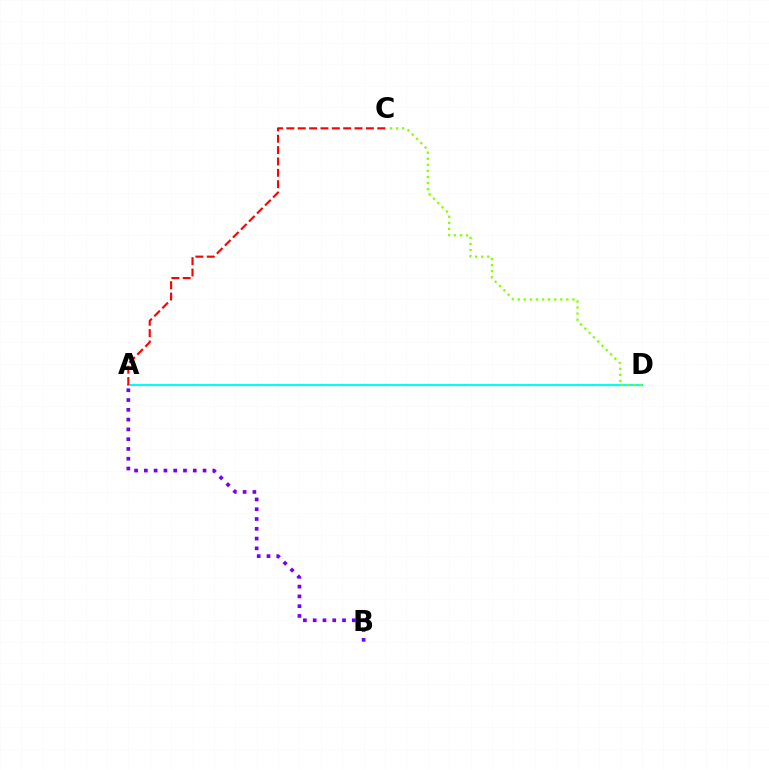{('A', 'D'): [{'color': '#00fff6', 'line_style': 'solid', 'thickness': 1.54}], ('C', 'D'): [{'color': '#84ff00', 'line_style': 'dotted', 'thickness': 1.65}], ('A', 'C'): [{'color': '#ff0000', 'line_style': 'dashed', 'thickness': 1.54}], ('A', 'B'): [{'color': '#7200ff', 'line_style': 'dotted', 'thickness': 2.66}]}